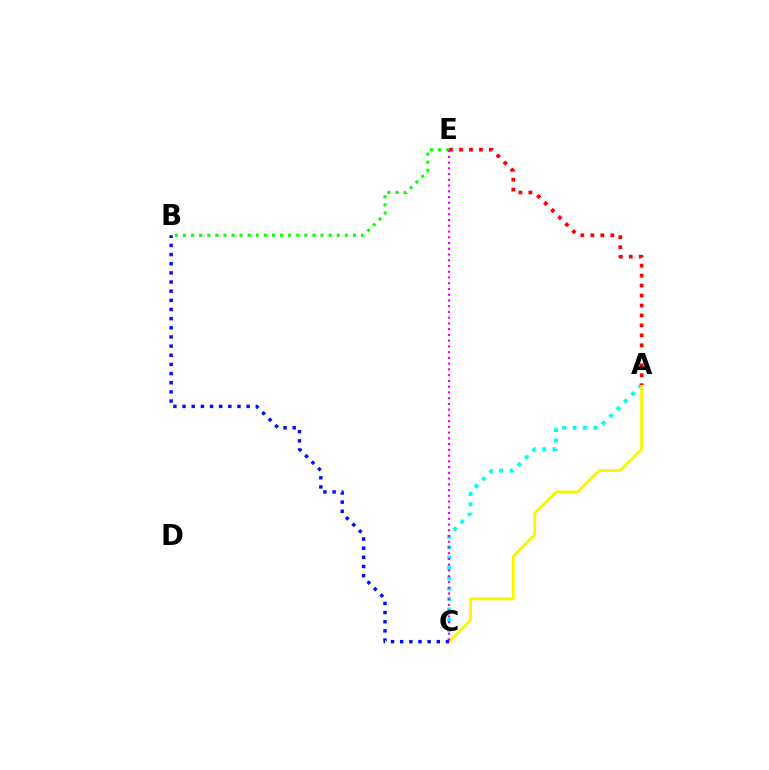{('A', 'C'): [{'color': '#00fff6', 'line_style': 'dotted', 'thickness': 2.82}, {'color': '#fcf500', 'line_style': 'solid', 'thickness': 2.05}], ('B', 'E'): [{'color': '#08ff00', 'line_style': 'dotted', 'thickness': 2.2}], ('B', 'C'): [{'color': '#0010ff', 'line_style': 'dotted', 'thickness': 2.49}], ('A', 'E'): [{'color': '#ff0000', 'line_style': 'dotted', 'thickness': 2.71}], ('C', 'E'): [{'color': '#ee00ff', 'line_style': 'dotted', 'thickness': 1.56}]}